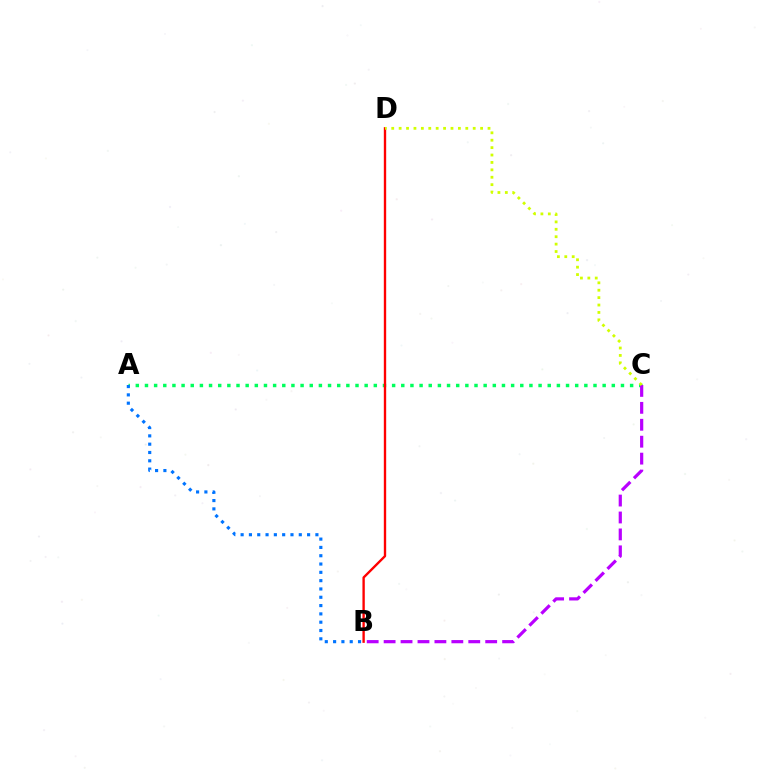{('A', 'C'): [{'color': '#00ff5c', 'line_style': 'dotted', 'thickness': 2.49}], ('A', 'B'): [{'color': '#0074ff', 'line_style': 'dotted', 'thickness': 2.26}], ('B', 'C'): [{'color': '#b900ff', 'line_style': 'dashed', 'thickness': 2.3}], ('B', 'D'): [{'color': '#ff0000', 'line_style': 'solid', 'thickness': 1.7}], ('C', 'D'): [{'color': '#d1ff00', 'line_style': 'dotted', 'thickness': 2.01}]}